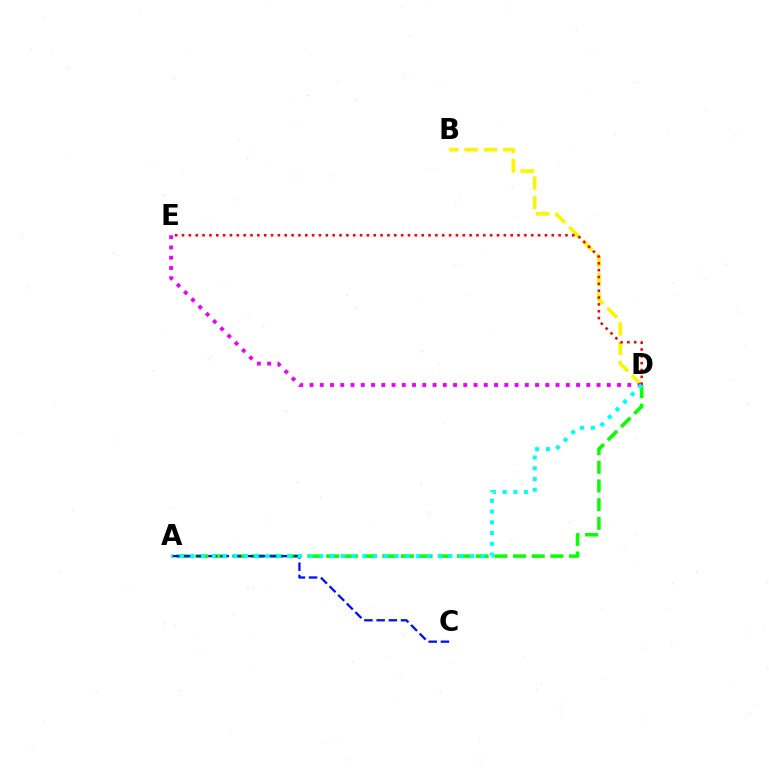{('A', 'D'): [{'color': '#08ff00', 'line_style': 'dashed', 'thickness': 2.54}, {'color': '#00fff6', 'line_style': 'dotted', 'thickness': 2.92}], ('B', 'D'): [{'color': '#fcf500', 'line_style': 'dashed', 'thickness': 2.63}], ('A', 'C'): [{'color': '#0010ff', 'line_style': 'dashed', 'thickness': 1.66}], ('D', 'E'): [{'color': '#ee00ff', 'line_style': 'dotted', 'thickness': 2.79}, {'color': '#ff0000', 'line_style': 'dotted', 'thickness': 1.86}]}